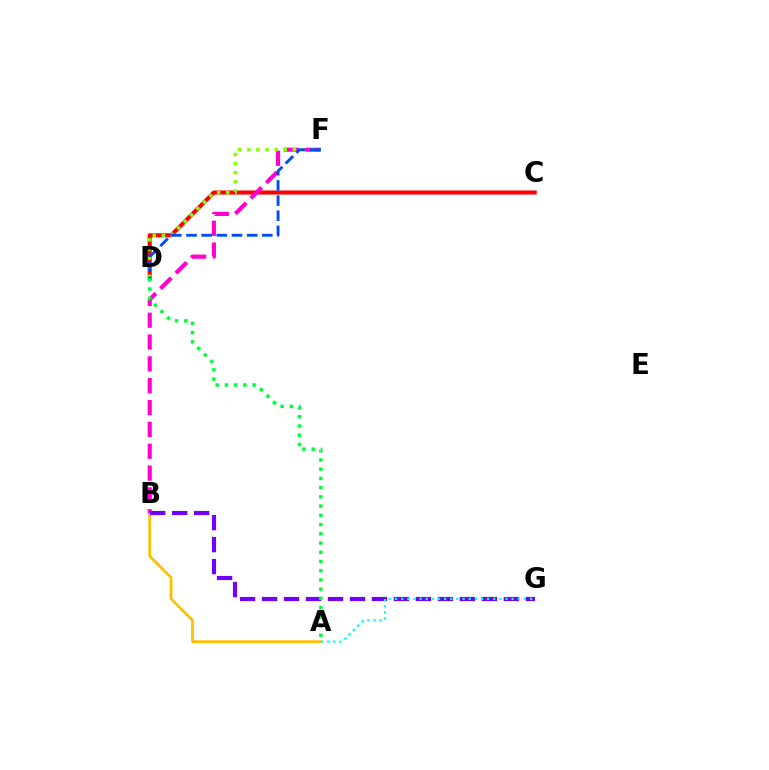{('C', 'D'): [{'color': '#ff0000', 'line_style': 'solid', 'thickness': 2.94}], ('A', 'B'): [{'color': '#ffbd00', 'line_style': 'solid', 'thickness': 1.94}], ('B', 'F'): [{'color': '#ff00cf', 'line_style': 'dashed', 'thickness': 2.97}], ('B', 'G'): [{'color': '#7200ff', 'line_style': 'dashed', 'thickness': 2.99}], ('D', 'F'): [{'color': '#84ff00', 'line_style': 'dotted', 'thickness': 2.48}, {'color': '#004bff', 'line_style': 'dashed', 'thickness': 2.06}], ('A', 'D'): [{'color': '#00ff39', 'line_style': 'dotted', 'thickness': 2.51}], ('A', 'G'): [{'color': '#00fff6', 'line_style': 'dotted', 'thickness': 1.67}]}